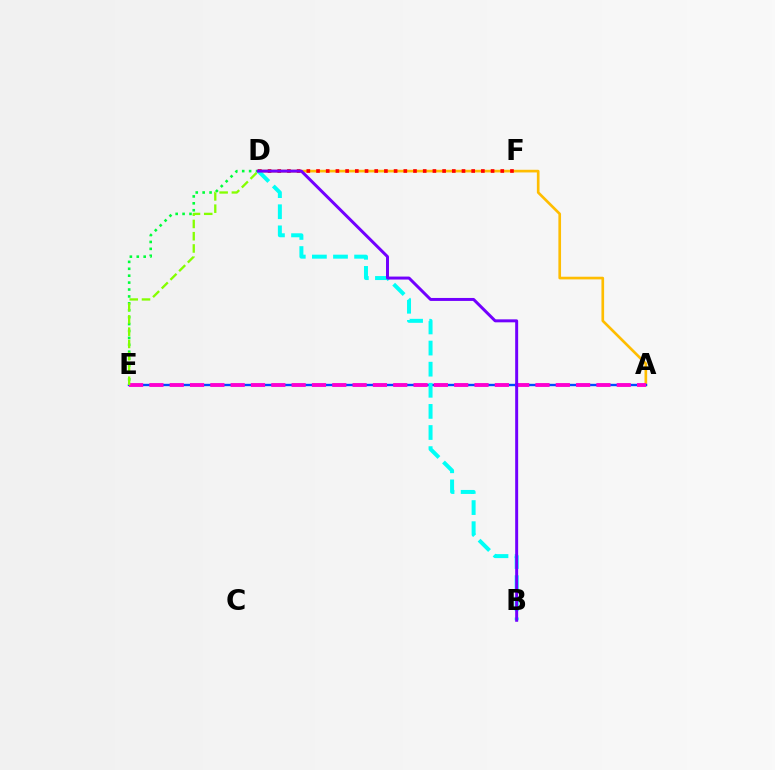{('D', 'E'): [{'color': '#00ff39', 'line_style': 'dotted', 'thickness': 1.88}, {'color': '#84ff00', 'line_style': 'dashed', 'thickness': 1.67}], ('A', 'D'): [{'color': '#ffbd00', 'line_style': 'solid', 'thickness': 1.92}], ('A', 'E'): [{'color': '#004bff', 'line_style': 'solid', 'thickness': 1.71}, {'color': '#ff00cf', 'line_style': 'dashed', 'thickness': 2.76}], ('D', 'F'): [{'color': '#ff0000', 'line_style': 'dotted', 'thickness': 2.63}], ('B', 'D'): [{'color': '#00fff6', 'line_style': 'dashed', 'thickness': 2.87}, {'color': '#7200ff', 'line_style': 'solid', 'thickness': 2.14}]}